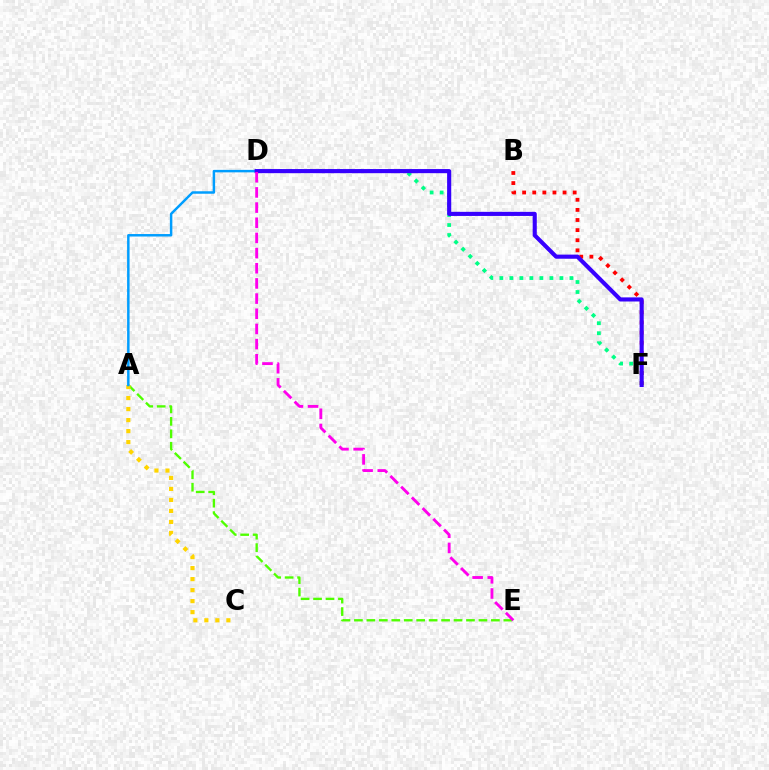{('D', 'F'): [{'color': '#00ff86', 'line_style': 'dotted', 'thickness': 2.72}, {'color': '#3700ff', 'line_style': 'solid', 'thickness': 2.96}], ('A', 'E'): [{'color': '#4fff00', 'line_style': 'dashed', 'thickness': 1.69}], ('A', 'C'): [{'color': '#ffd500', 'line_style': 'dotted', 'thickness': 2.99}], ('B', 'F'): [{'color': '#ff0000', 'line_style': 'dotted', 'thickness': 2.75}], ('A', 'D'): [{'color': '#009eff', 'line_style': 'solid', 'thickness': 1.78}], ('D', 'E'): [{'color': '#ff00ed', 'line_style': 'dashed', 'thickness': 2.06}]}